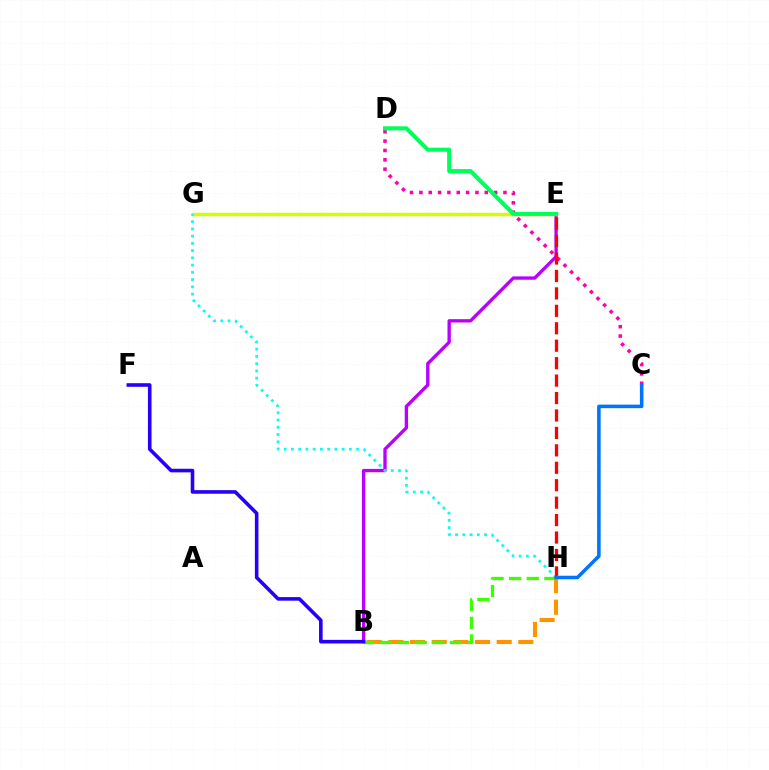{('B', 'E'): [{'color': '#b900ff', 'line_style': 'solid', 'thickness': 2.4}], ('B', 'H'): [{'color': '#ff9400', 'line_style': 'dashed', 'thickness': 2.94}, {'color': '#3dff00', 'line_style': 'dashed', 'thickness': 2.39}], ('E', 'G'): [{'color': '#d1ff00', 'line_style': 'solid', 'thickness': 2.48}], ('C', 'D'): [{'color': '#ff00ac', 'line_style': 'dotted', 'thickness': 2.54}], ('G', 'H'): [{'color': '#00fff6', 'line_style': 'dotted', 'thickness': 1.97}], ('E', 'H'): [{'color': '#ff0000', 'line_style': 'dashed', 'thickness': 2.37}], ('B', 'F'): [{'color': '#2500ff', 'line_style': 'solid', 'thickness': 2.59}], ('D', 'E'): [{'color': '#00ff5c', 'line_style': 'solid', 'thickness': 2.93}], ('C', 'H'): [{'color': '#0074ff', 'line_style': 'solid', 'thickness': 2.55}]}